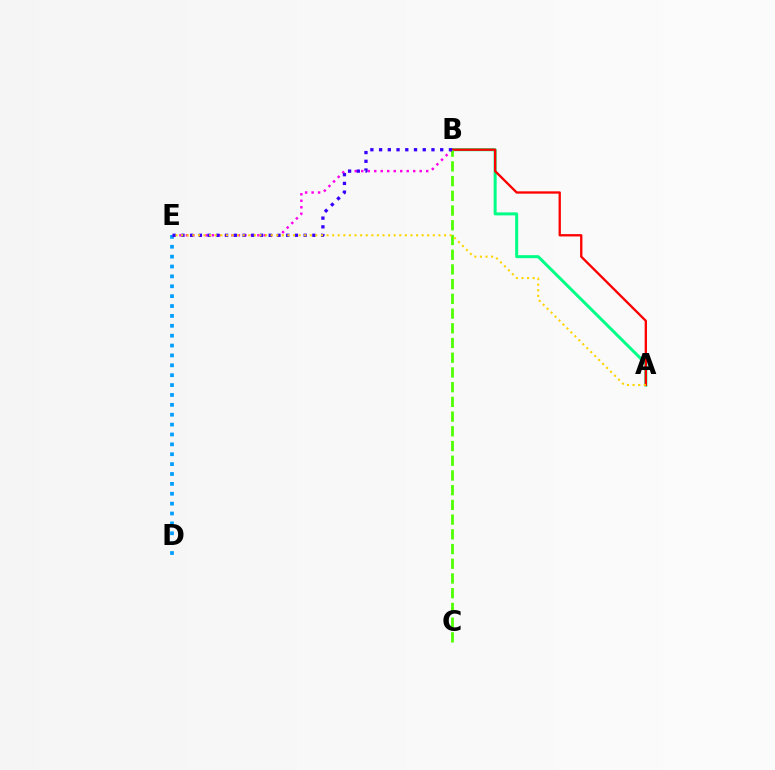{('A', 'B'): [{'color': '#00ff86', 'line_style': 'solid', 'thickness': 2.17}, {'color': '#ff0000', 'line_style': 'solid', 'thickness': 1.68}], ('D', 'E'): [{'color': '#009eff', 'line_style': 'dotted', 'thickness': 2.68}], ('B', 'E'): [{'color': '#ff00ed', 'line_style': 'dotted', 'thickness': 1.76}, {'color': '#3700ff', 'line_style': 'dotted', 'thickness': 2.37}], ('B', 'C'): [{'color': '#4fff00', 'line_style': 'dashed', 'thickness': 2.0}], ('A', 'E'): [{'color': '#ffd500', 'line_style': 'dotted', 'thickness': 1.52}]}